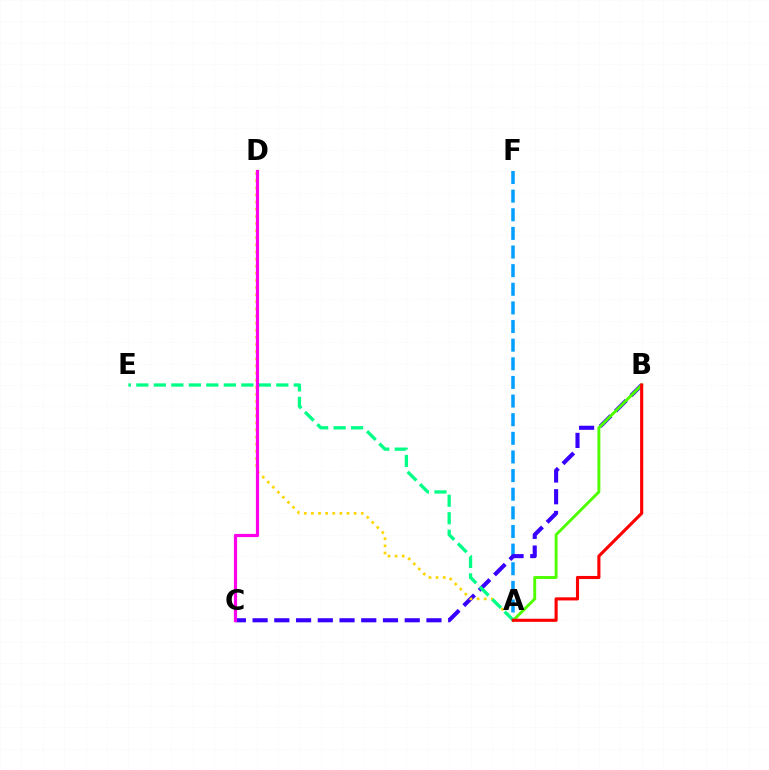{('A', 'F'): [{'color': '#009eff', 'line_style': 'dashed', 'thickness': 2.53}], ('B', 'C'): [{'color': '#3700ff', 'line_style': 'dashed', 'thickness': 2.95}], ('A', 'B'): [{'color': '#4fff00', 'line_style': 'solid', 'thickness': 2.1}, {'color': '#ff0000', 'line_style': 'solid', 'thickness': 2.24}], ('A', 'D'): [{'color': '#ffd500', 'line_style': 'dotted', 'thickness': 1.94}], ('A', 'E'): [{'color': '#00ff86', 'line_style': 'dashed', 'thickness': 2.38}], ('C', 'D'): [{'color': '#ff00ed', 'line_style': 'solid', 'thickness': 2.31}]}